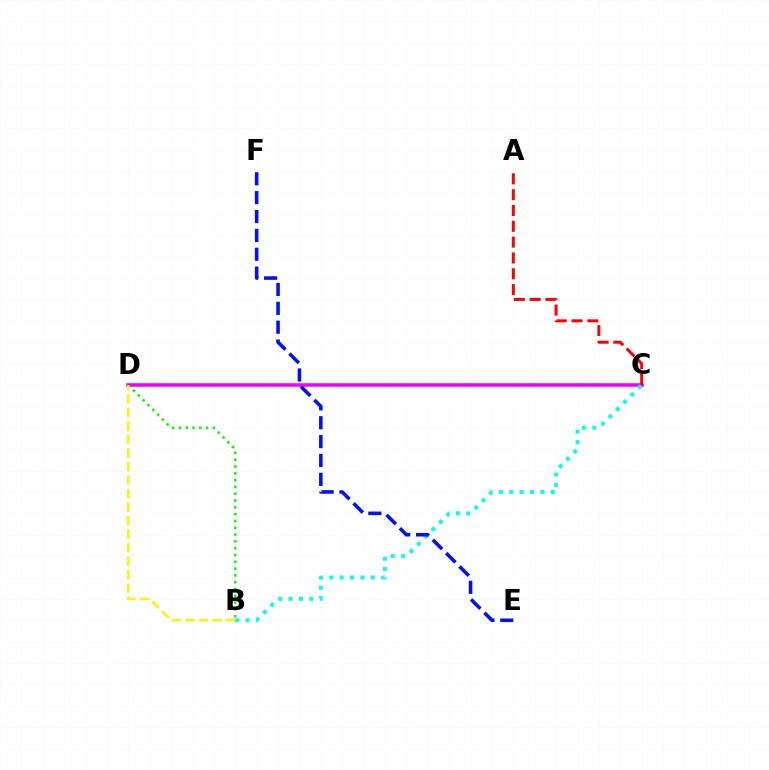{('B', 'D'): [{'color': '#08ff00', 'line_style': 'dotted', 'thickness': 1.85}, {'color': '#fcf500', 'line_style': 'dashed', 'thickness': 1.84}], ('C', 'D'): [{'color': '#ee00ff', 'line_style': 'solid', 'thickness': 2.52}], ('A', 'C'): [{'color': '#ff0000', 'line_style': 'dashed', 'thickness': 2.15}], ('B', 'C'): [{'color': '#00fff6', 'line_style': 'dotted', 'thickness': 2.81}], ('E', 'F'): [{'color': '#0010ff', 'line_style': 'dashed', 'thickness': 2.56}]}